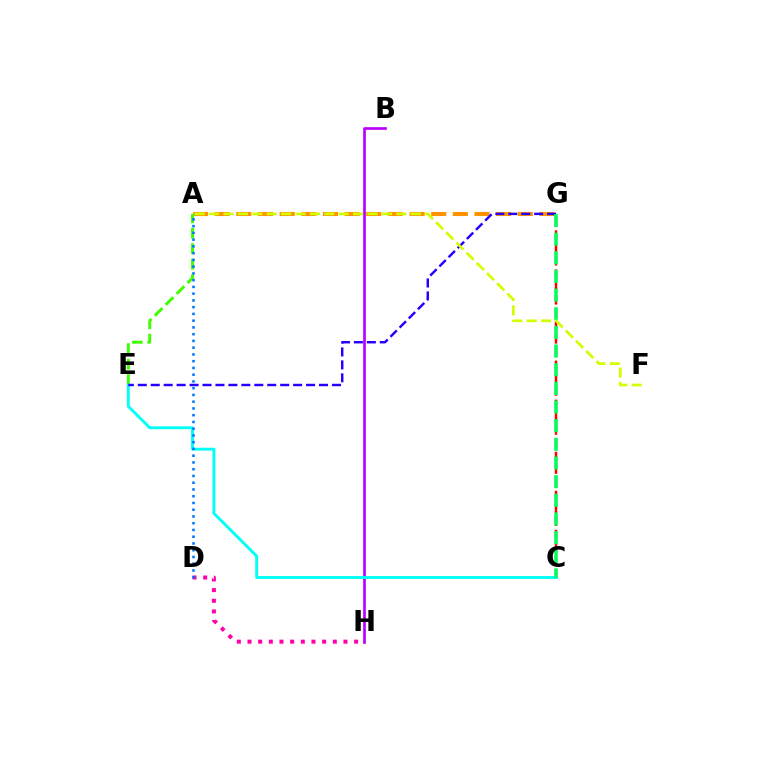{('B', 'H'): [{'color': '#b900ff', 'line_style': 'solid', 'thickness': 1.93}], ('A', 'G'): [{'color': '#ff9400', 'line_style': 'dashed', 'thickness': 2.94}], ('A', 'E'): [{'color': '#3dff00', 'line_style': 'dashed', 'thickness': 2.1}], ('C', 'G'): [{'color': '#ff0000', 'line_style': 'dashed', 'thickness': 1.77}, {'color': '#00ff5c', 'line_style': 'dashed', 'thickness': 2.53}], ('D', 'H'): [{'color': '#ff00ac', 'line_style': 'dotted', 'thickness': 2.9}], ('C', 'E'): [{'color': '#00fff6', 'line_style': 'solid', 'thickness': 2.07}], ('E', 'G'): [{'color': '#2500ff', 'line_style': 'dashed', 'thickness': 1.76}], ('A', 'D'): [{'color': '#0074ff', 'line_style': 'dotted', 'thickness': 1.83}], ('A', 'F'): [{'color': '#d1ff00', 'line_style': 'dashed', 'thickness': 1.96}]}